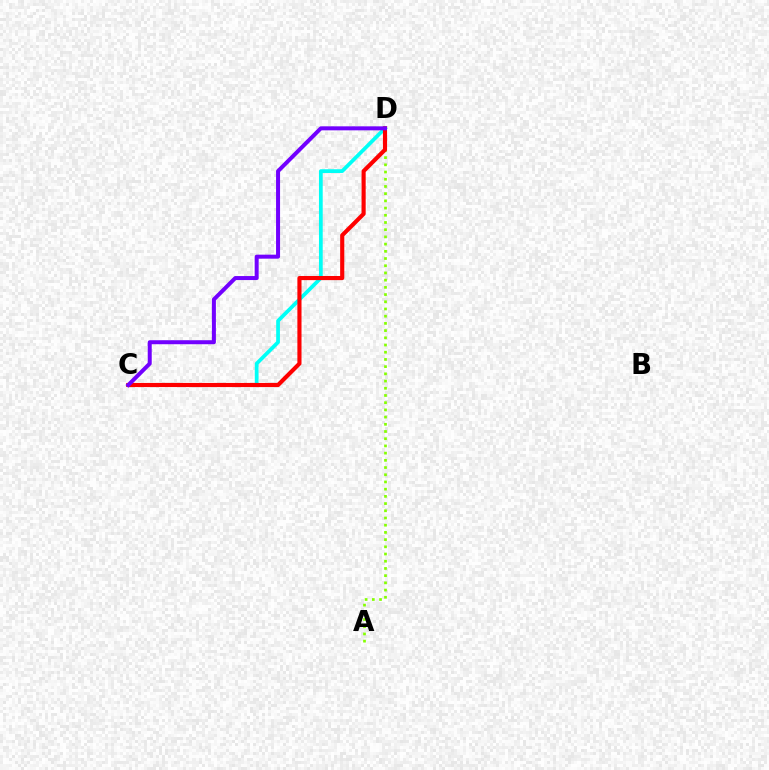{('C', 'D'): [{'color': '#00fff6', 'line_style': 'solid', 'thickness': 2.7}, {'color': '#ff0000', 'line_style': 'solid', 'thickness': 2.97}, {'color': '#7200ff', 'line_style': 'solid', 'thickness': 2.88}], ('A', 'D'): [{'color': '#84ff00', 'line_style': 'dotted', 'thickness': 1.96}]}